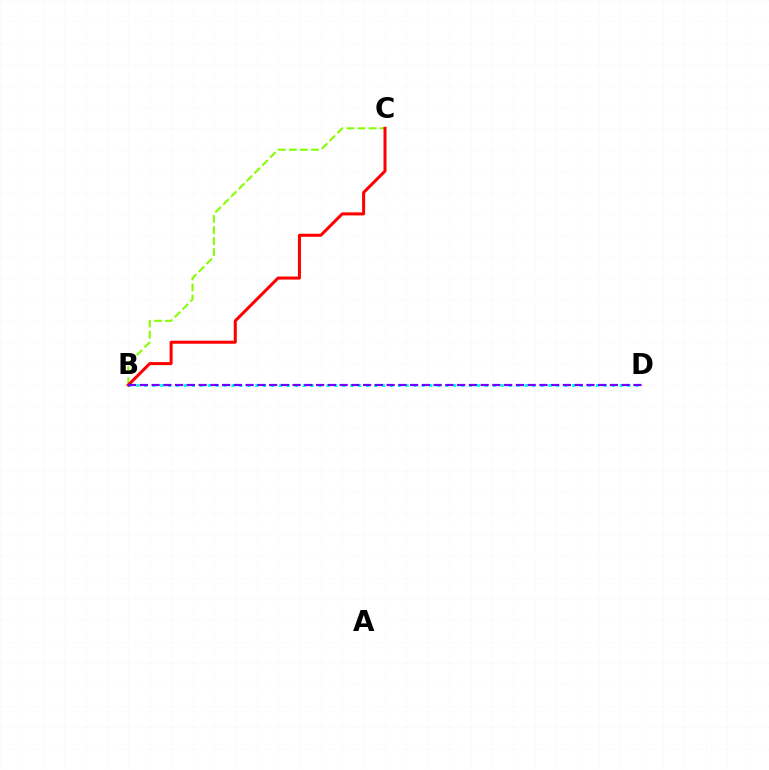{('B', 'C'): [{'color': '#84ff00', 'line_style': 'dashed', 'thickness': 1.5}, {'color': '#ff0000', 'line_style': 'solid', 'thickness': 2.18}], ('B', 'D'): [{'color': '#00fff6', 'line_style': 'dotted', 'thickness': 2.15}, {'color': '#7200ff', 'line_style': 'dashed', 'thickness': 1.6}]}